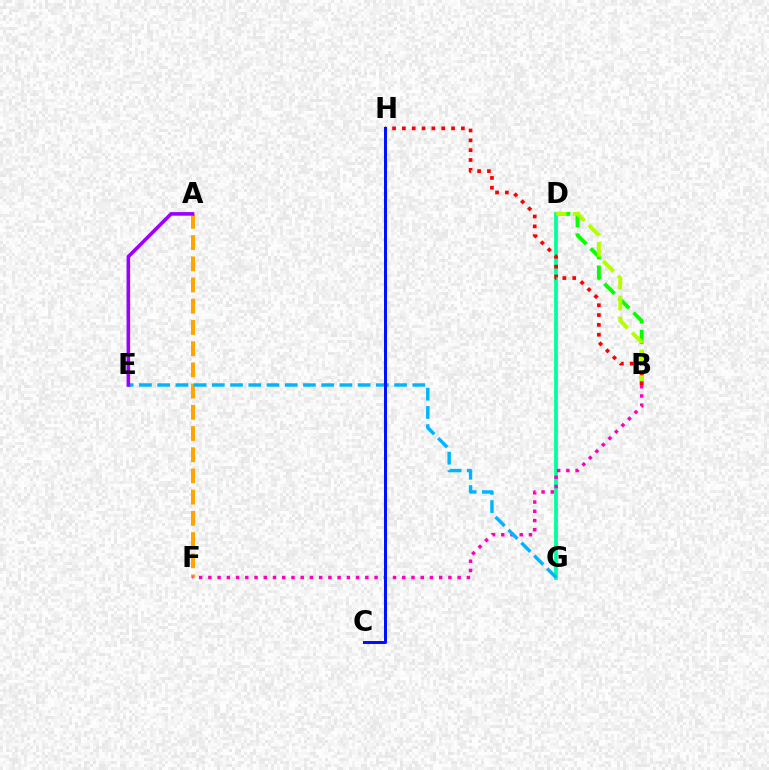{('A', 'F'): [{'color': '#ffa500', 'line_style': 'dashed', 'thickness': 2.88}], ('D', 'G'): [{'color': '#00ff9d', 'line_style': 'solid', 'thickness': 2.71}], ('B', 'D'): [{'color': '#08ff00', 'line_style': 'dashed', 'thickness': 2.78}, {'color': '#b3ff00', 'line_style': 'dashed', 'thickness': 2.84}], ('B', 'H'): [{'color': '#ff0000', 'line_style': 'dotted', 'thickness': 2.67}], ('B', 'F'): [{'color': '#ff00bd', 'line_style': 'dotted', 'thickness': 2.51}], ('E', 'G'): [{'color': '#00b5ff', 'line_style': 'dashed', 'thickness': 2.48}], ('C', 'H'): [{'color': '#0010ff', 'line_style': 'solid', 'thickness': 2.15}], ('A', 'E'): [{'color': '#9b00ff', 'line_style': 'solid', 'thickness': 2.59}]}